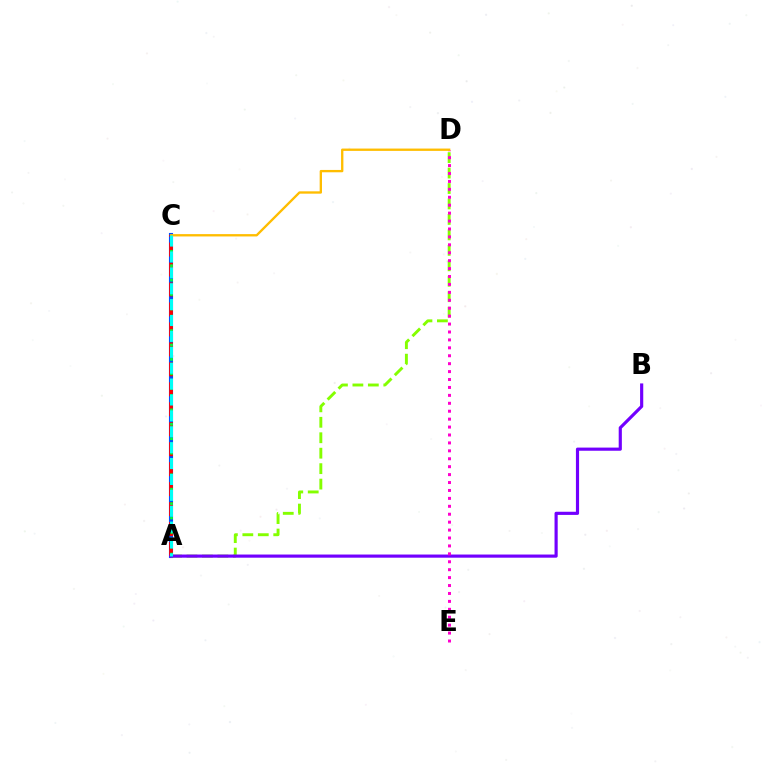{('A', 'C'): [{'color': '#004bff', 'line_style': 'solid', 'thickness': 2.95}, {'color': '#ff0000', 'line_style': 'dashed', 'thickness': 2.71}, {'color': '#00ff39', 'line_style': 'dotted', 'thickness': 1.96}, {'color': '#00fff6', 'line_style': 'dashed', 'thickness': 2.16}], ('A', 'D'): [{'color': '#84ff00', 'line_style': 'dashed', 'thickness': 2.1}], ('A', 'B'): [{'color': '#7200ff', 'line_style': 'solid', 'thickness': 2.27}], ('D', 'E'): [{'color': '#ff00cf', 'line_style': 'dotted', 'thickness': 2.15}], ('C', 'D'): [{'color': '#ffbd00', 'line_style': 'solid', 'thickness': 1.68}]}